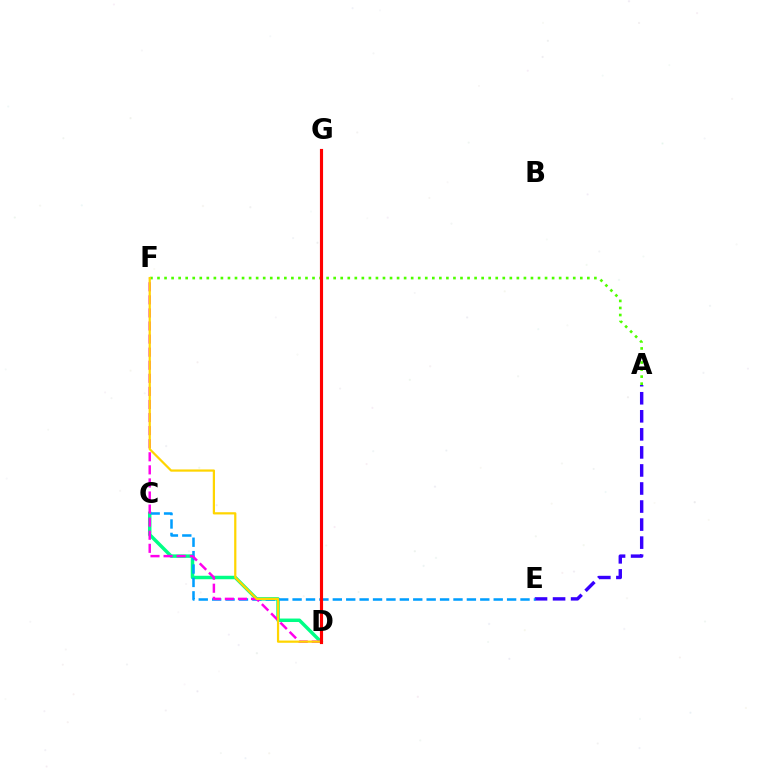{('C', 'D'): [{'color': '#00ff86', 'line_style': 'solid', 'thickness': 2.5}], ('A', 'E'): [{'color': '#3700ff', 'line_style': 'dashed', 'thickness': 2.45}], ('C', 'E'): [{'color': '#009eff', 'line_style': 'dashed', 'thickness': 1.82}], ('D', 'F'): [{'color': '#ff00ed', 'line_style': 'dashed', 'thickness': 1.78}, {'color': '#ffd500', 'line_style': 'solid', 'thickness': 1.6}], ('A', 'F'): [{'color': '#4fff00', 'line_style': 'dotted', 'thickness': 1.91}], ('D', 'G'): [{'color': '#ff0000', 'line_style': 'solid', 'thickness': 2.26}]}